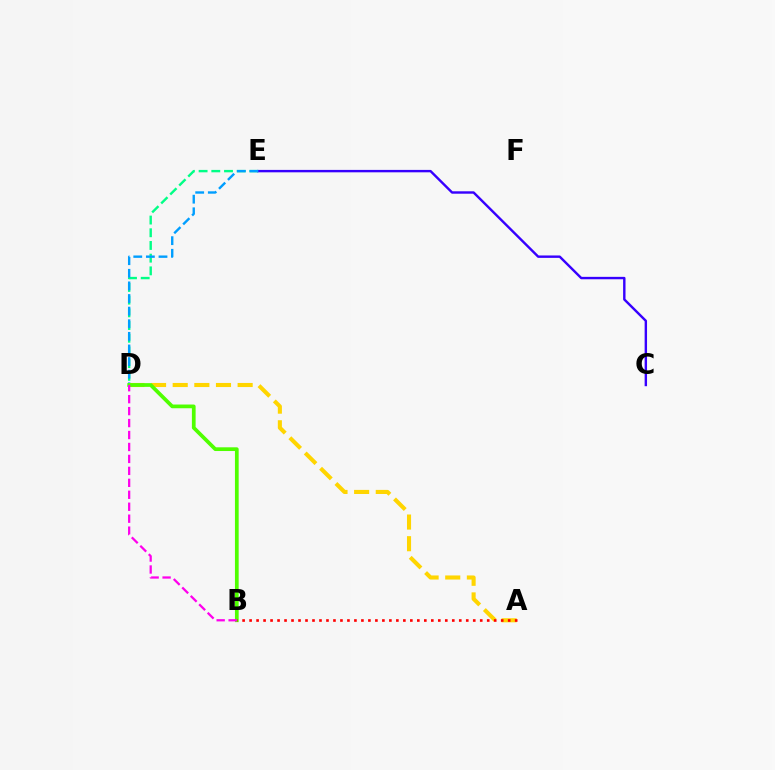{('D', 'E'): [{'color': '#00ff86', 'line_style': 'dashed', 'thickness': 1.73}, {'color': '#009eff', 'line_style': 'dashed', 'thickness': 1.71}], ('C', 'E'): [{'color': '#3700ff', 'line_style': 'solid', 'thickness': 1.74}], ('A', 'D'): [{'color': '#ffd500', 'line_style': 'dashed', 'thickness': 2.94}], ('B', 'D'): [{'color': '#4fff00', 'line_style': 'solid', 'thickness': 2.68}, {'color': '#ff00ed', 'line_style': 'dashed', 'thickness': 1.62}], ('A', 'B'): [{'color': '#ff0000', 'line_style': 'dotted', 'thickness': 1.9}]}